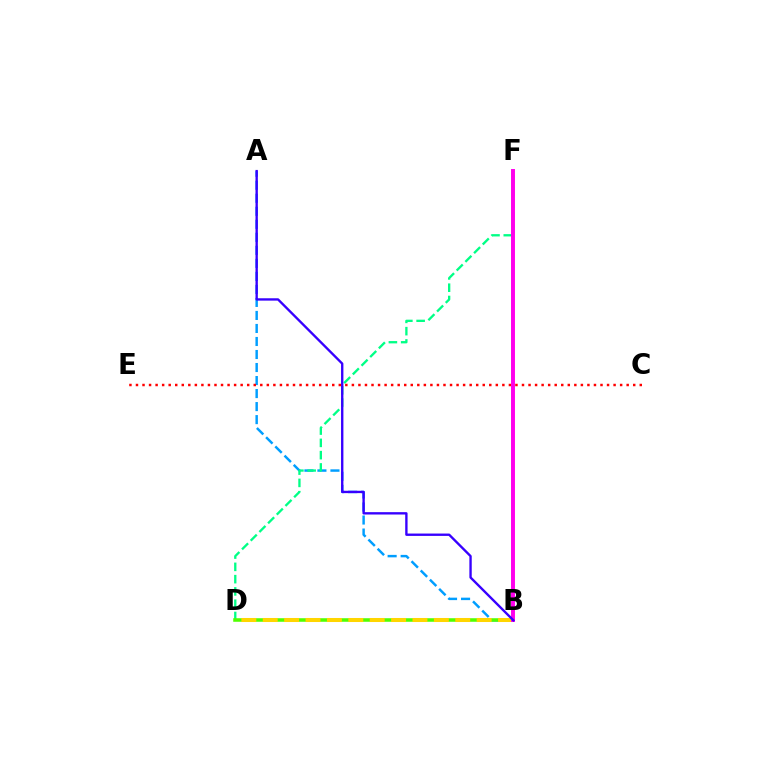{('A', 'B'): [{'color': '#009eff', 'line_style': 'dashed', 'thickness': 1.77}, {'color': '#3700ff', 'line_style': 'solid', 'thickness': 1.7}], ('D', 'F'): [{'color': '#00ff86', 'line_style': 'dashed', 'thickness': 1.67}], ('B', 'D'): [{'color': '#4fff00', 'line_style': 'solid', 'thickness': 2.56}, {'color': '#ffd500', 'line_style': 'dashed', 'thickness': 2.91}], ('C', 'E'): [{'color': '#ff0000', 'line_style': 'dotted', 'thickness': 1.78}], ('B', 'F'): [{'color': '#ff00ed', 'line_style': 'solid', 'thickness': 2.83}]}